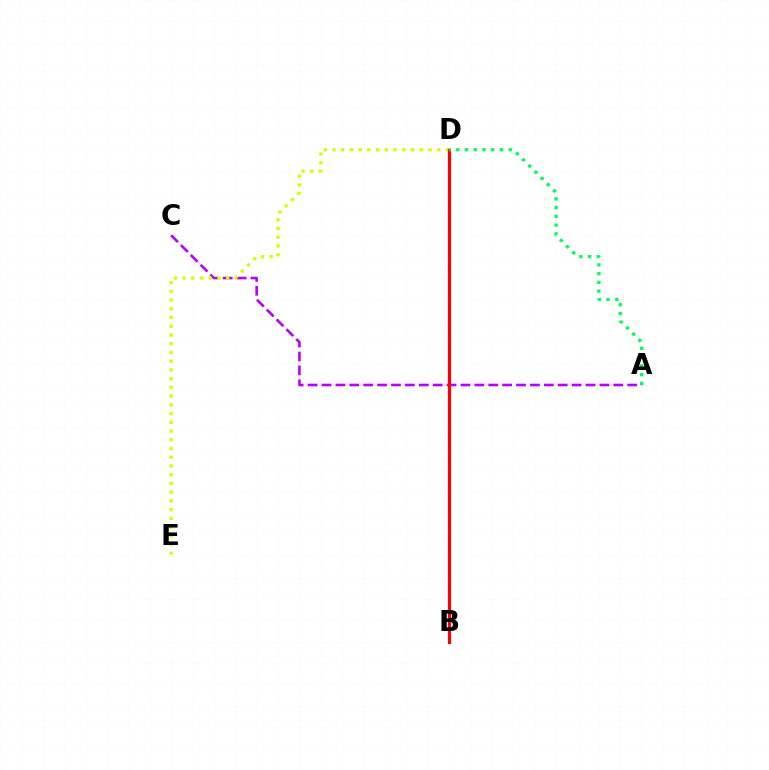{('A', 'C'): [{'color': '#b900ff', 'line_style': 'dashed', 'thickness': 1.89}], ('D', 'E'): [{'color': '#d1ff00', 'line_style': 'dotted', 'thickness': 2.37}], ('B', 'D'): [{'color': '#0074ff', 'line_style': 'dashed', 'thickness': 1.52}, {'color': '#ff0000', 'line_style': 'solid', 'thickness': 2.28}], ('A', 'D'): [{'color': '#00ff5c', 'line_style': 'dotted', 'thickness': 2.38}]}